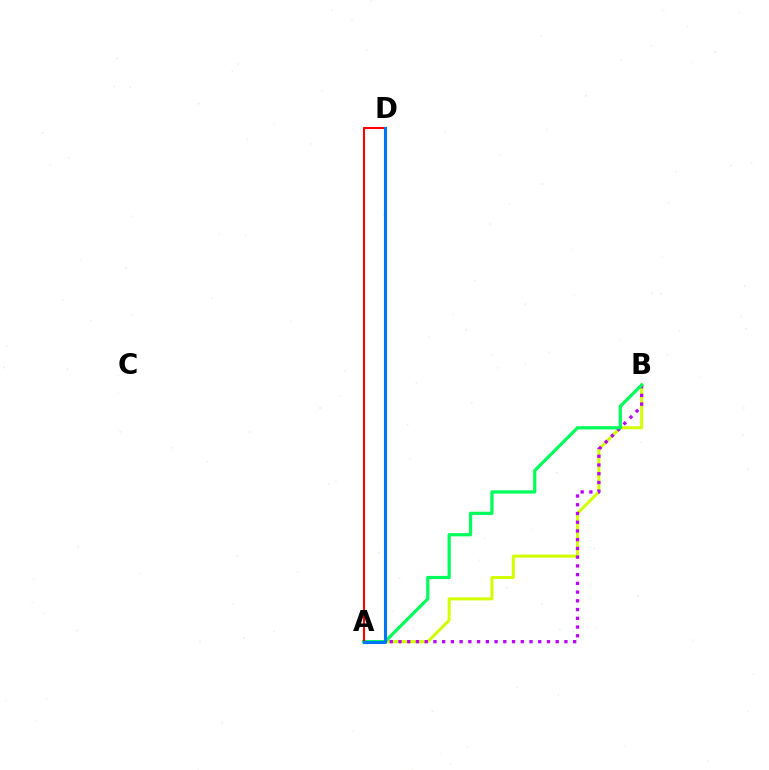{('A', 'B'): [{'color': '#d1ff00', 'line_style': 'solid', 'thickness': 2.17}, {'color': '#b900ff', 'line_style': 'dotted', 'thickness': 2.37}, {'color': '#00ff5c', 'line_style': 'solid', 'thickness': 2.32}], ('A', 'D'): [{'color': '#ff0000', 'line_style': 'solid', 'thickness': 1.52}, {'color': '#0074ff', 'line_style': 'solid', 'thickness': 2.23}]}